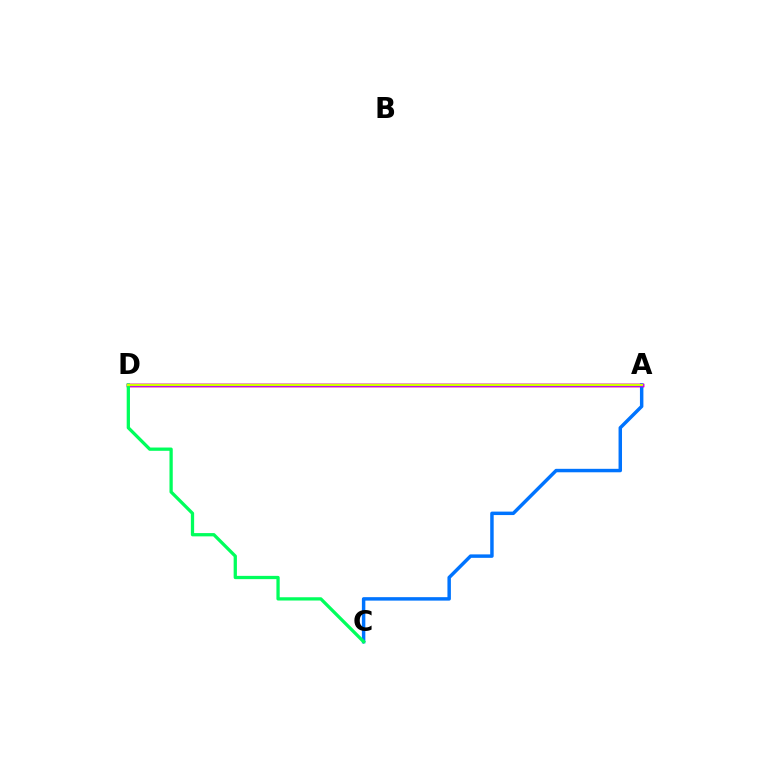{('A', 'D'): [{'color': '#ff0000', 'line_style': 'solid', 'thickness': 2.5}, {'color': '#b900ff', 'line_style': 'solid', 'thickness': 2.49}, {'color': '#d1ff00', 'line_style': 'solid', 'thickness': 1.52}], ('A', 'C'): [{'color': '#0074ff', 'line_style': 'solid', 'thickness': 2.49}], ('C', 'D'): [{'color': '#00ff5c', 'line_style': 'solid', 'thickness': 2.36}]}